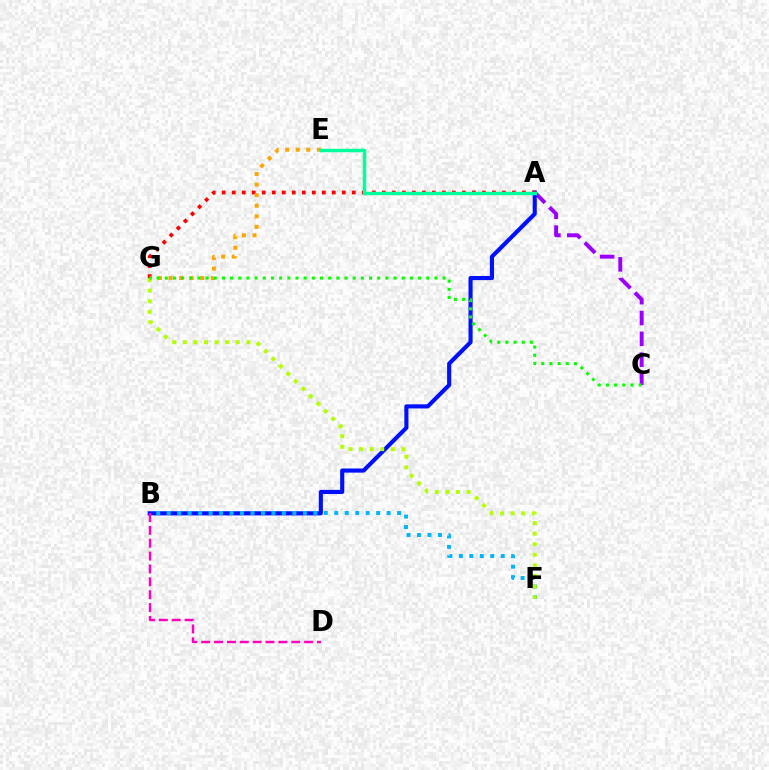{('A', 'C'): [{'color': '#9b00ff', 'line_style': 'dashed', 'thickness': 2.83}], ('A', 'B'): [{'color': '#0010ff', 'line_style': 'solid', 'thickness': 2.97}], ('B', 'F'): [{'color': '#00b5ff', 'line_style': 'dotted', 'thickness': 2.85}], ('F', 'G'): [{'color': '#b3ff00', 'line_style': 'dotted', 'thickness': 2.88}], ('A', 'G'): [{'color': '#ff0000', 'line_style': 'dotted', 'thickness': 2.72}], ('E', 'G'): [{'color': '#ffa500', 'line_style': 'dotted', 'thickness': 2.87}], ('C', 'G'): [{'color': '#08ff00', 'line_style': 'dotted', 'thickness': 2.22}], ('B', 'D'): [{'color': '#ff00bd', 'line_style': 'dashed', 'thickness': 1.75}], ('A', 'E'): [{'color': '#00ff9d', 'line_style': 'solid', 'thickness': 2.5}]}